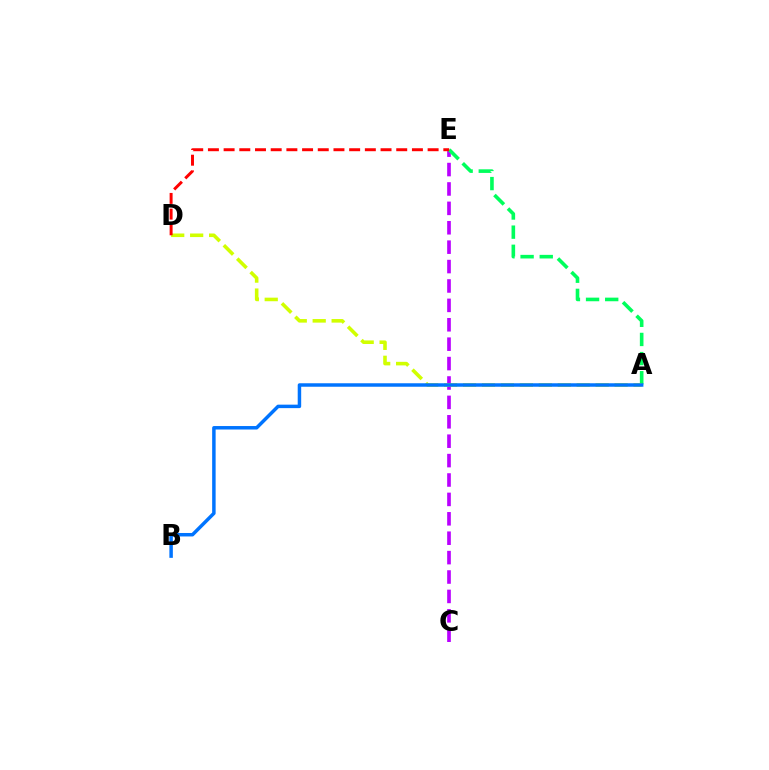{('C', 'E'): [{'color': '#b900ff', 'line_style': 'dashed', 'thickness': 2.64}], ('A', 'E'): [{'color': '#00ff5c', 'line_style': 'dashed', 'thickness': 2.6}], ('A', 'D'): [{'color': '#d1ff00', 'line_style': 'dashed', 'thickness': 2.57}], ('A', 'B'): [{'color': '#0074ff', 'line_style': 'solid', 'thickness': 2.5}], ('D', 'E'): [{'color': '#ff0000', 'line_style': 'dashed', 'thickness': 2.13}]}